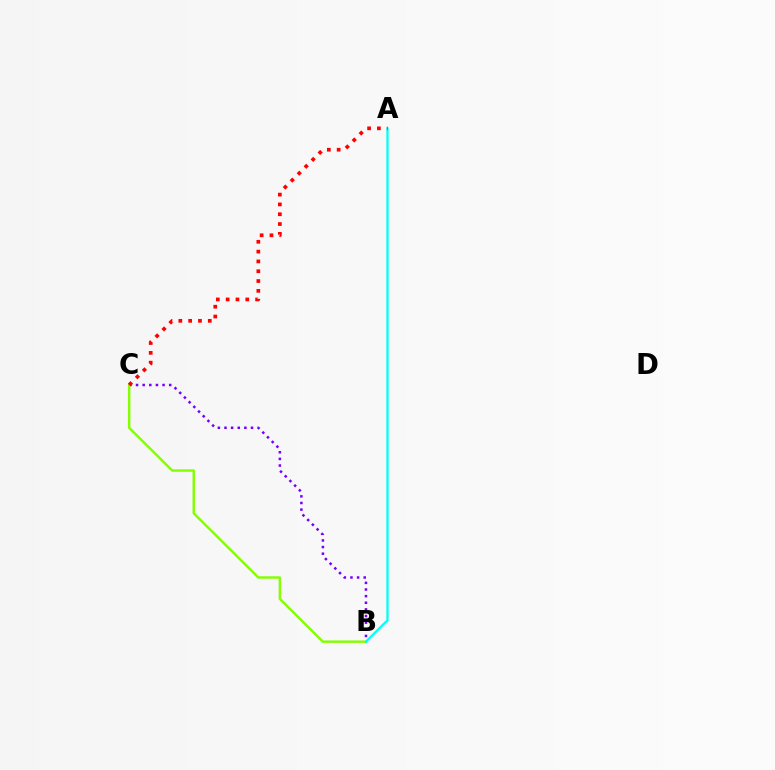{('B', 'C'): [{'color': '#7200ff', 'line_style': 'dotted', 'thickness': 1.8}, {'color': '#84ff00', 'line_style': 'solid', 'thickness': 1.76}], ('A', 'B'): [{'color': '#00fff6', 'line_style': 'solid', 'thickness': 1.64}], ('A', 'C'): [{'color': '#ff0000', 'line_style': 'dotted', 'thickness': 2.67}]}